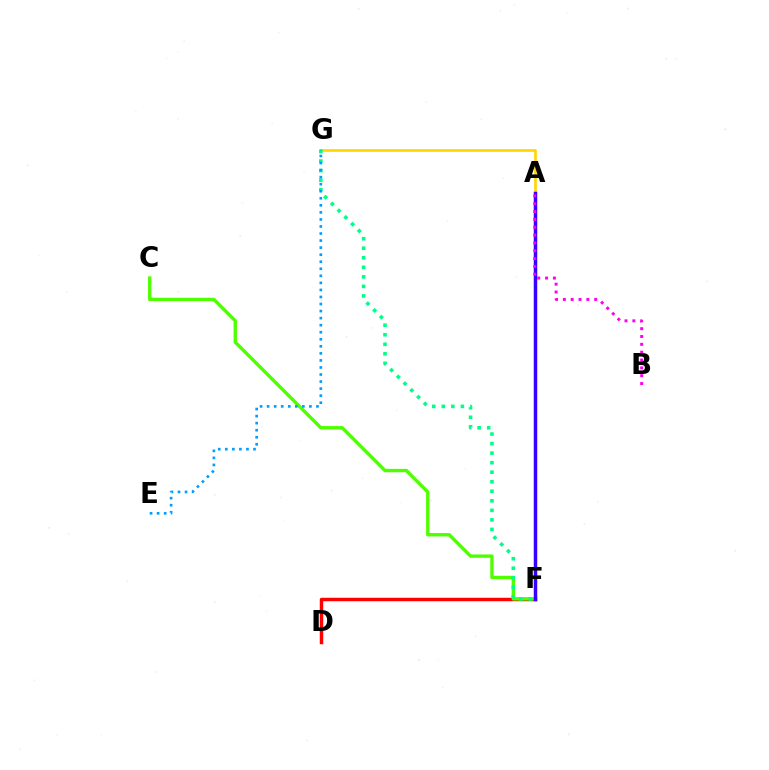{('D', 'F'): [{'color': '#ff0000', 'line_style': 'solid', 'thickness': 2.49}], ('C', 'F'): [{'color': '#4fff00', 'line_style': 'solid', 'thickness': 2.43}], ('A', 'G'): [{'color': '#ffd500', 'line_style': 'solid', 'thickness': 1.9}], ('F', 'G'): [{'color': '#00ff86', 'line_style': 'dotted', 'thickness': 2.59}], ('A', 'F'): [{'color': '#3700ff', 'line_style': 'solid', 'thickness': 2.51}], ('E', 'G'): [{'color': '#009eff', 'line_style': 'dotted', 'thickness': 1.92}], ('A', 'B'): [{'color': '#ff00ed', 'line_style': 'dotted', 'thickness': 2.13}]}